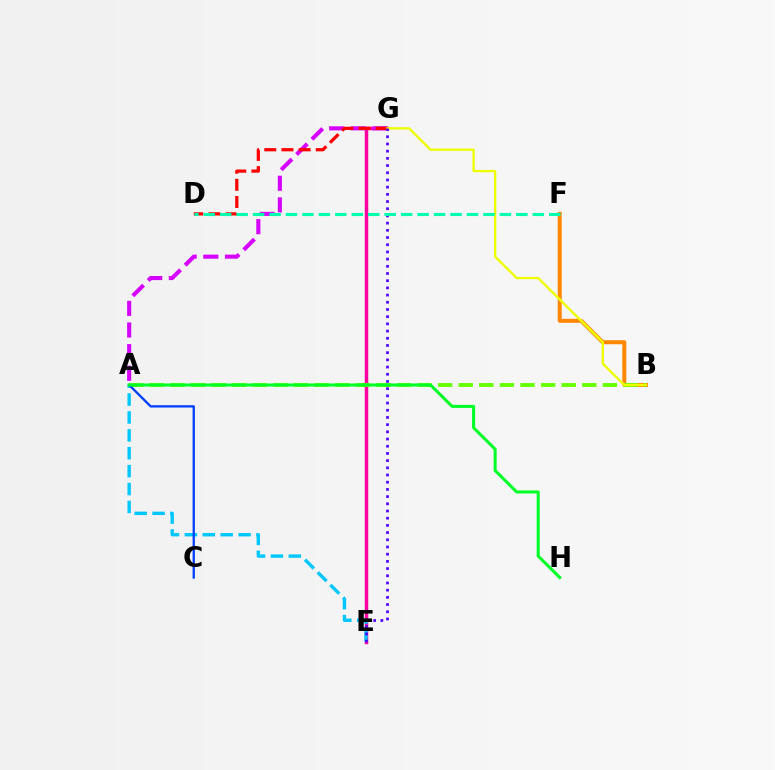{('E', 'G'): [{'color': '#ff00a0', 'line_style': 'solid', 'thickness': 2.51}, {'color': '#4f00ff', 'line_style': 'dotted', 'thickness': 1.96}], ('A', 'G'): [{'color': '#d600ff', 'line_style': 'dashed', 'thickness': 2.94}], ('B', 'F'): [{'color': '#ff8800', 'line_style': 'solid', 'thickness': 2.89}], ('A', 'B'): [{'color': '#66ff00', 'line_style': 'dashed', 'thickness': 2.8}], ('A', 'E'): [{'color': '#00c7ff', 'line_style': 'dashed', 'thickness': 2.43}], ('D', 'G'): [{'color': '#ff0000', 'line_style': 'dashed', 'thickness': 2.33}], ('B', 'G'): [{'color': '#eeff00', 'line_style': 'solid', 'thickness': 1.69}], ('A', 'C'): [{'color': '#003fff', 'line_style': 'solid', 'thickness': 1.65}], ('A', 'H'): [{'color': '#00ff27', 'line_style': 'solid', 'thickness': 2.19}], ('D', 'F'): [{'color': '#00ffaf', 'line_style': 'dashed', 'thickness': 2.24}]}